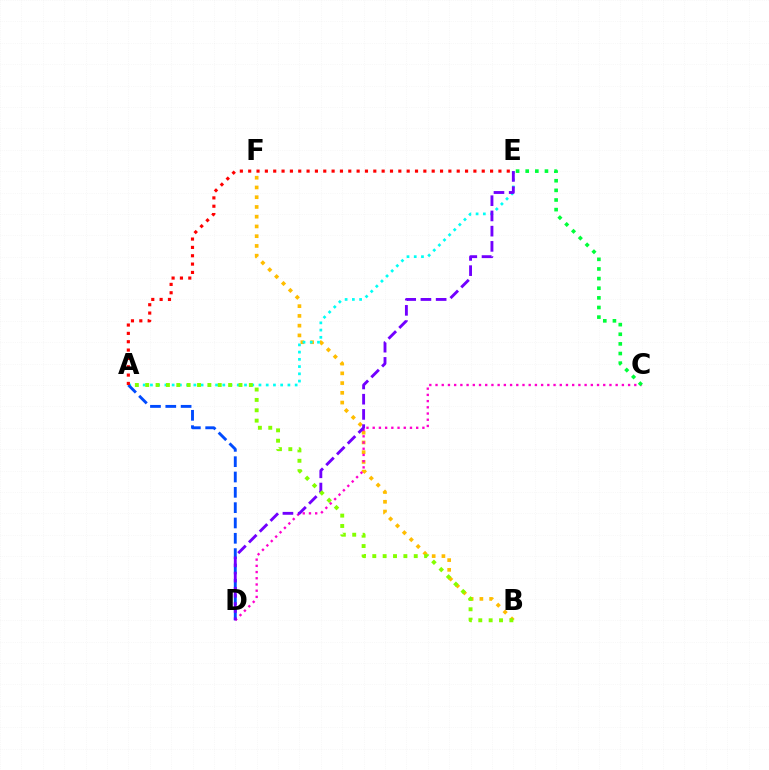{('B', 'F'): [{'color': '#ffbd00', 'line_style': 'dotted', 'thickness': 2.65}], ('A', 'E'): [{'color': '#00fff6', 'line_style': 'dotted', 'thickness': 1.97}, {'color': '#ff0000', 'line_style': 'dotted', 'thickness': 2.27}], ('A', 'D'): [{'color': '#004bff', 'line_style': 'dashed', 'thickness': 2.08}], ('C', 'D'): [{'color': '#ff00cf', 'line_style': 'dotted', 'thickness': 1.69}], ('C', 'E'): [{'color': '#00ff39', 'line_style': 'dotted', 'thickness': 2.62}], ('D', 'E'): [{'color': '#7200ff', 'line_style': 'dashed', 'thickness': 2.07}], ('A', 'B'): [{'color': '#84ff00', 'line_style': 'dotted', 'thickness': 2.82}]}